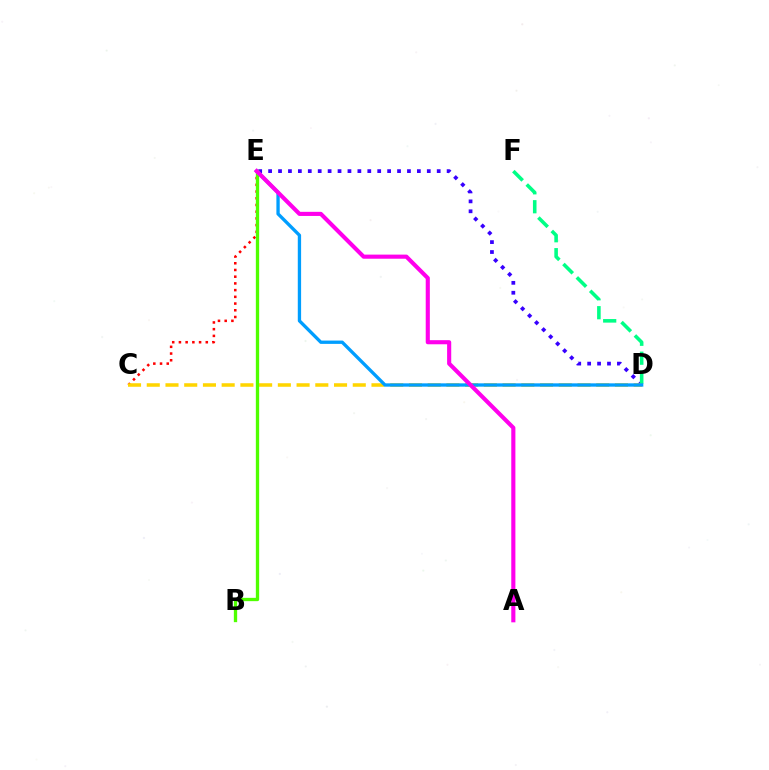{('D', 'E'): [{'color': '#3700ff', 'line_style': 'dotted', 'thickness': 2.69}, {'color': '#009eff', 'line_style': 'solid', 'thickness': 2.39}], ('C', 'E'): [{'color': '#ff0000', 'line_style': 'dotted', 'thickness': 1.82}], ('C', 'D'): [{'color': '#ffd500', 'line_style': 'dashed', 'thickness': 2.54}], ('D', 'F'): [{'color': '#00ff86', 'line_style': 'dashed', 'thickness': 2.57}], ('B', 'E'): [{'color': '#4fff00', 'line_style': 'solid', 'thickness': 2.39}], ('A', 'E'): [{'color': '#ff00ed', 'line_style': 'solid', 'thickness': 2.96}]}